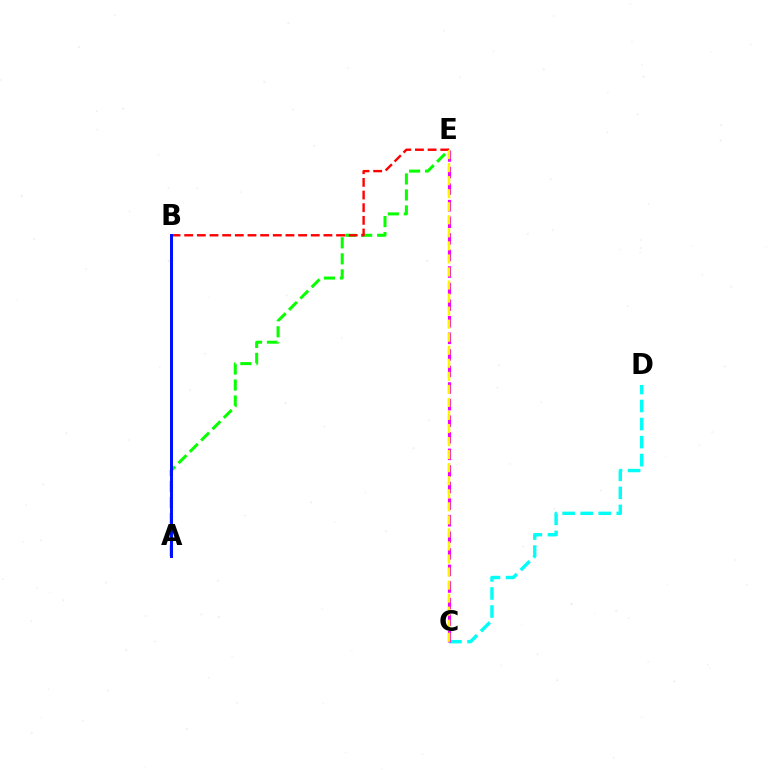{('C', 'D'): [{'color': '#00fff6', 'line_style': 'dashed', 'thickness': 2.45}], ('A', 'E'): [{'color': '#08ff00', 'line_style': 'dashed', 'thickness': 2.17}], ('C', 'E'): [{'color': '#ee00ff', 'line_style': 'dashed', 'thickness': 2.25}, {'color': '#fcf500', 'line_style': 'dashed', 'thickness': 1.77}], ('B', 'E'): [{'color': '#ff0000', 'line_style': 'dashed', 'thickness': 1.72}], ('A', 'B'): [{'color': '#0010ff', 'line_style': 'solid', 'thickness': 2.15}]}